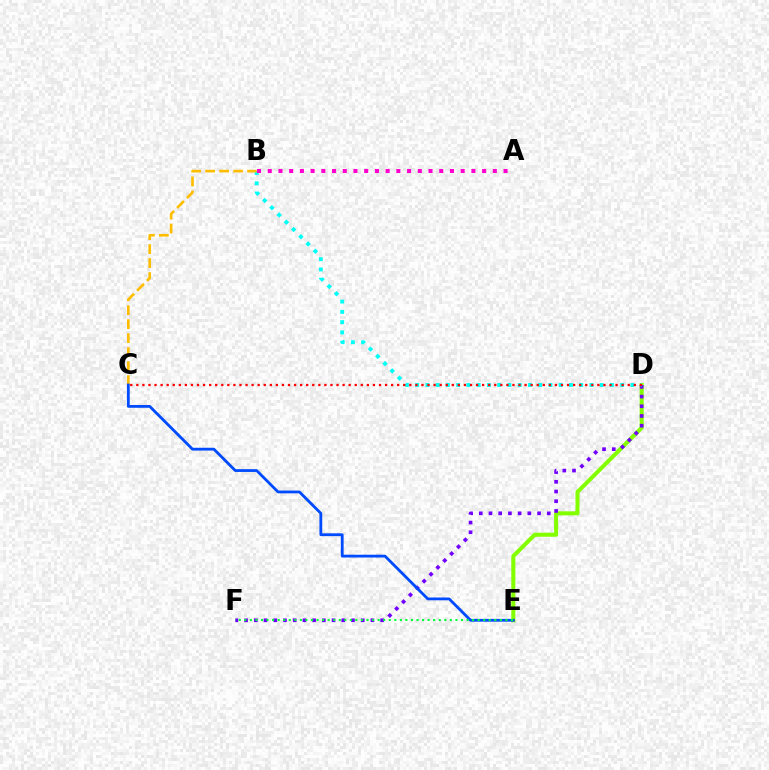{('D', 'E'): [{'color': '#84ff00', 'line_style': 'solid', 'thickness': 2.92}], ('D', 'F'): [{'color': '#7200ff', 'line_style': 'dotted', 'thickness': 2.64}], ('B', 'D'): [{'color': '#00fff6', 'line_style': 'dotted', 'thickness': 2.79}], ('B', 'C'): [{'color': '#ffbd00', 'line_style': 'dashed', 'thickness': 1.9}], ('A', 'B'): [{'color': '#ff00cf', 'line_style': 'dotted', 'thickness': 2.91}], ('C', 'E'): [{'color': '#004bff', 'line_style': 'solid', 'thickness': 2.02}], ('C', 'D'): [{'color': '#ff0000', 'line_style': 'dotted', 'thickness': 1.65}], ('E', 'F'): [{'color': '#00ff39', 'line_style': 'dotted', 'thickness': 1.51}]}